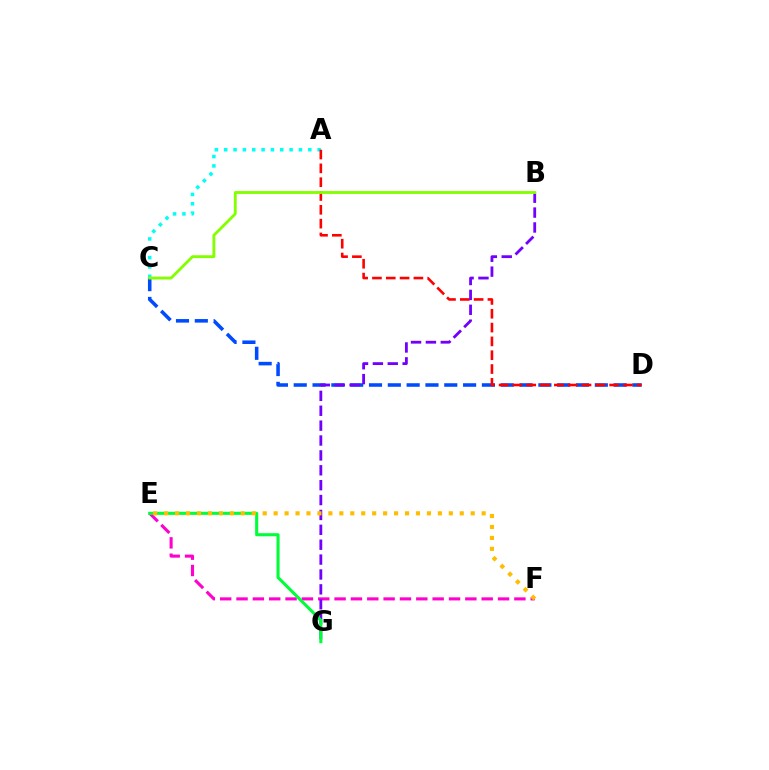{('A', 'C'): [{'color': '#00fff6', 'line_style': 'dotted', 'thickness': 2.54}], ('E', 'F'): [{'color': '#ff00cf', 'line_style': 'dashed', 'thickness': 2.22}, {'color': '#ffbd00', 'line_style': 'dotted', 'thickness': 2.97}], ('C', 'D'): [{'color': '#004bff', 'line_style': 'dashed', 'thickness': 2.56}], ('A', 'D'): [{'color': '#ff0000', 'line_style': 'dashed', 'thickness': 1.88}], ('B', 'G'): [{'color': '#7200ff', 'line_style': 'dashed', 'thickness': 2.02}], ('B', 'C'): [{'color': '#84ff00', 'line_style': 'solid', 'thickness': 2.06}], ('E', 'G'): [{'color': '#00ff39', 'line_style': 'solid', 'thickness': 2.22}]}